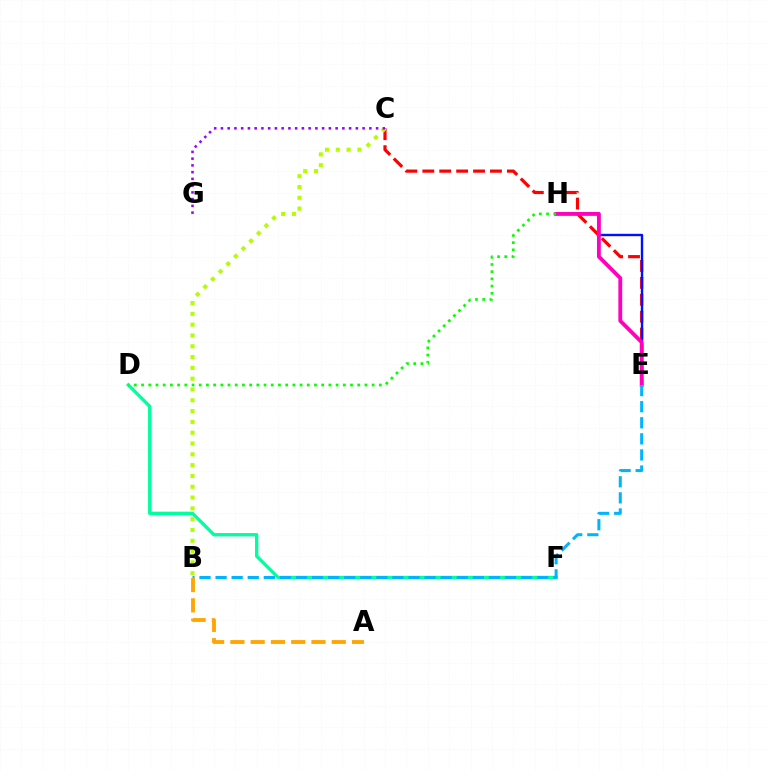{('C', 'E'): [{'color': '#ff0000', 'line_style': 'dashed', 'thickness': 2.3}], ('D', 'F'): [{'color': '#00ff9d', 'line_style': 'solid', 'thickness': 2.4}], ('E', 'H'): [{'color': '#0010ff', 'line_style': 'solid', 'thickness': 1.72}, {'color': '#ff00bd', 'line_style': 'solid', 'thickness': 2.75}], ('B', 'E'): [{'color': '#00b5ff', 'line_style': 'dashed', 'thickness': 2.18}], ('B', 'C'): [{'color': '#b3ff00', 'line_style': 'dotted', 'thickness': 2.94}], ('D', 'H'): [{'color': '#08ff00', 'line_style': 'dotted', 'thickness': 1.96}], ('A', 'B'): [{'color': '#ffa500', 'line_style': 'dashed', 'thickness': 2.75}], ('C', 'G'): [{'color': '#9b00ff', 'line_style': 'dotted', 'thickness': 1.83}]}